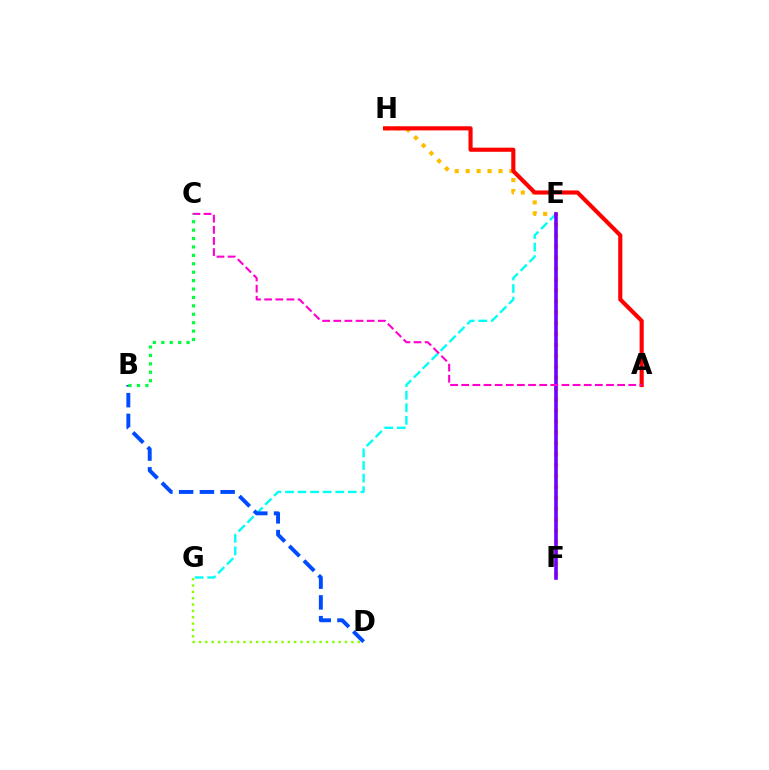{('E', 'G'): [{'color': '#00fff6', 'line_style': 'dashed', 'thickness': 1.71}], ('F', 'H'): [{'color': '#ffbd00', 'line_style': 'dotted', 'thickness': 2.97}], ('A', 'H'): [{'color': '#ff0000', 'line_style': 'solid', 'thickness': 2.97}], ('E', 'F'): [{'color': '#7200ff', 'line_style': 'solid', 'thickness': 2.6}], ('D', 'G'): [{'color': '#84ff00', 'line_style': 'dotted', 'thickness': 1.72}], ('B', 'D'): [{'color': '#004bff', 'line_style': 'dashed', 'thickness': 2.82}], ('A', 'C'): [{'color': '#ff00cf', 'line_style': 'dashed', 'thickness': 1.51}], ('B', 'C'): [{'color': '#00ff39', 'line_style': 'dotted', 'thickness': 2.29}]}